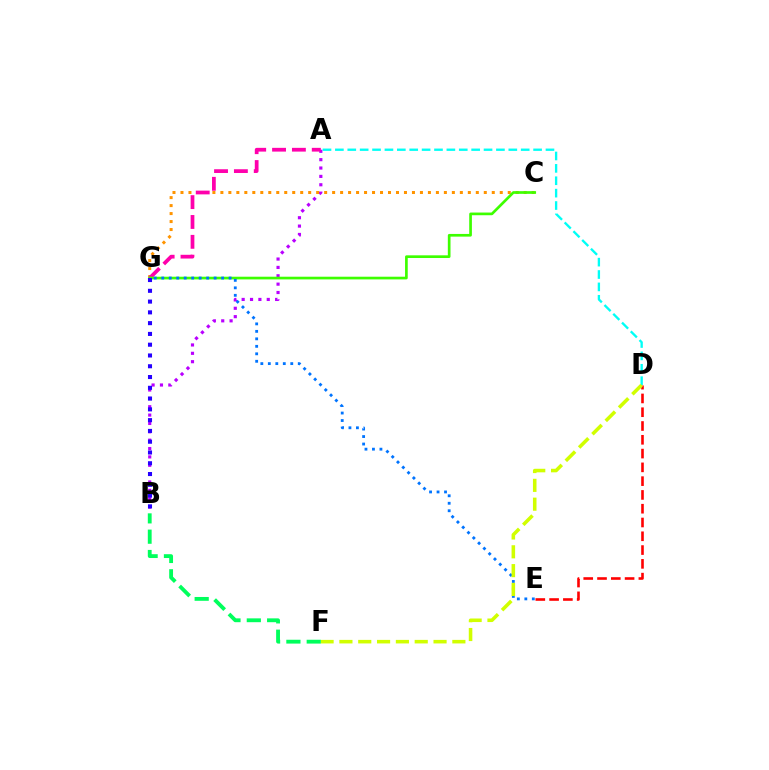{('A', 'B'): [{'color': '#b900ff', 'line_style': 'dotted', 'thickness': 2.27}], ('C', 'G'): [{'color': '#ff9400', 'line_style': 'dotted', 'thickness': 2.17}, {'color': '#3dff00', 'line_style': 'solid', 'thickness': 1.93}], ('A', 'G'): [{'color': '#ff00ac', 'line_style': 'dashed', 'thickness': 2.7}], ('D', 'E'): [{'color': '#ff0000', 'line_style': 'dashed', 'thickness': 1.87}], ('E', 'G'): [{'color': '#0074ff', 'line_style': 'dotted', 'thickness': 2.03}], ('A', 'D'): [{'color': '#00fff6', 'line_style': 'dashed', 'thickness': 1.68}], ('D', 'F'): [{'color': '#d1ff00', 'line_style': 'dashed', 'thickness': 2.56}], ('B', 'G'): [{'color': '#2500ff', 'line_style': 'dotted', 'thickness': 2.93}], ('B', 'F'): [{'color': '#00ff5c', 'line_style': 'dashed', 'thickness': 2.76}]}